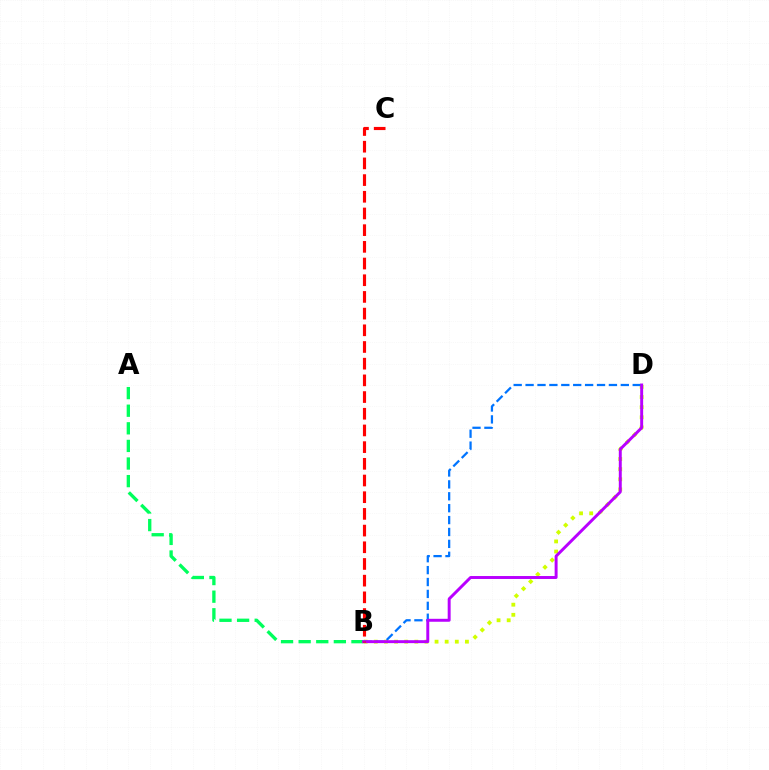{('B', 'D'): [{'color': '#d1ff00', 'line_style': 'dotted', 'thickness': 2.75}, {'color': '#0074ff', 'line_style': 'dashed', 'thickness': 1.62}, {'color': '#b900ff', 'line_style': 'solid', 'thickness': 2.12}], ('A', 'B'): [{'color': '#00ff5c', 'line_style': 'dashed', 'thickness': 2.39}], ('B', 'C'): [{'color': '#ff0000', 'line_style': 'dashed', 'thickness': 2.27}]}